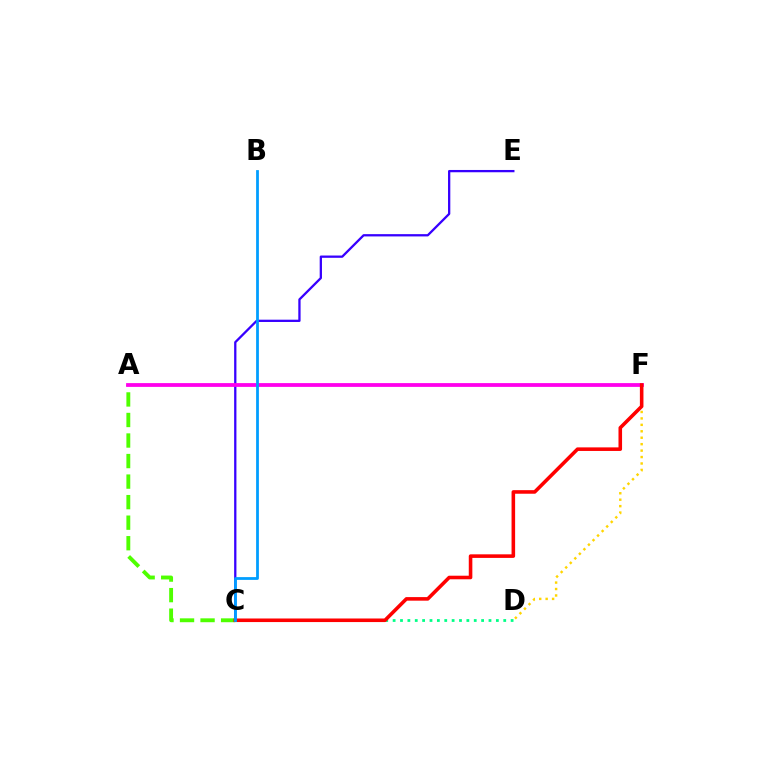{('C', 'D'): [{'color': '#00ff86', 'line_style': 'dotted', 'thickness': 2.0}], ('C', 'E'): [{'color': '#3700ff', 'line_style': 'solid', 'thickness': 1.65}], ('A', 'C'): [{'color': '#4fff00', 'line_style': 'dashed', 'thickness': 2.79}], ('D', 'F'): [{'color': '#ffd500', 'line_style': 'dotted', 'thickness': 1.75}], ('A', 'F'): [{'color': '#ff00ed', 'line_style': 'solid', 'thickness': 2.72}], ('C', 'F'): [{'color': '#ff0000', 'line_style': 'solid', 'thickness': 2.57}], ('B', 'C'): [{'color': '#009eff', 'line_style': 'solid', 'thickness': 2.0}]}